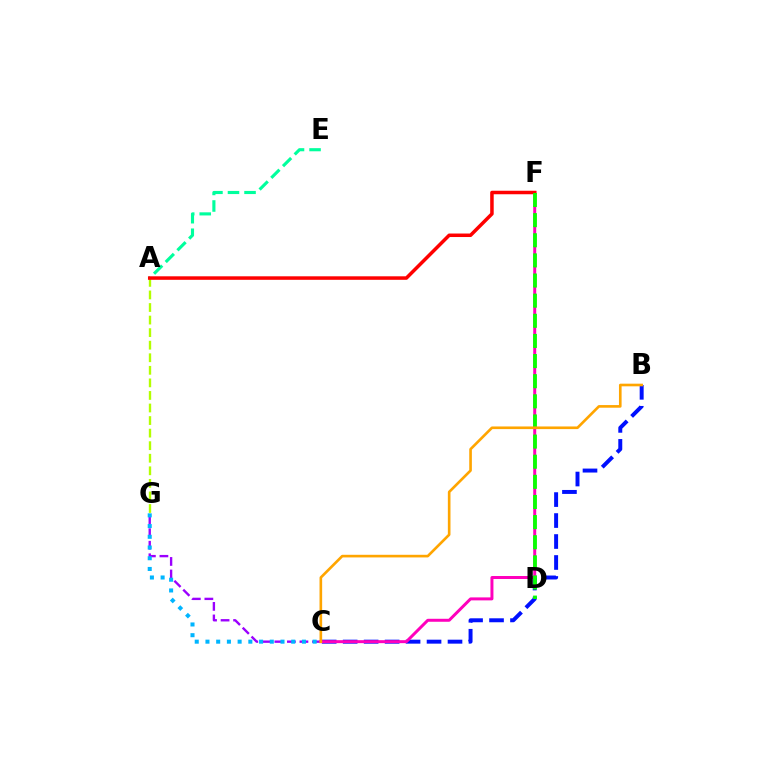{('A', 'E'): [{'color': '#00ff9d', 'line_style': 'dashed', 'thickness': 2.25}], ('C', 'G'): [{'color': '#9b00ff', 'line_style': 'dashed', 'thickness': 1.7}, {'color': '#00b5ff', 'line_style': 'dotted', 'thickness': 2.91}], ('B', 'C'): [{'color': '#0010ff', 'line_style': 'dashed', 'thickness': 2.85}, {'color': '#ffa500', 'line_style': 'solid', 'thickness': 1.9}], ('A', 'G'): [{'color': '#b3ff00', 'line_style': 'dashed', 'thickness': 1.71}], ('C', 'F'): [{'color': '#ff00bd', 'line_style': 'solid', 'thickness': 2.15}], ('A', 'F'): [{'color': '#ff0000', 'line_style': 'solid', 'thickness': 2.52}], ('D', 'F'): [{'color': '#08ff00', 'line_style': 'dashed', 'thickness': 2.73}]}